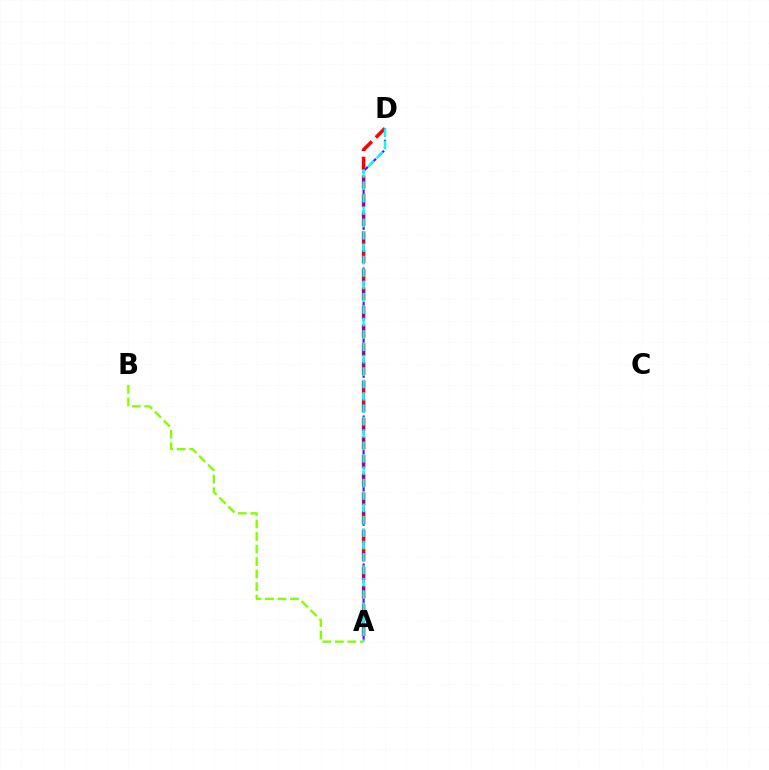{('A', 'D'): [{'color': '#ff0000', 'line_style': 'dashed', 'thickness': 2.53}, {'color': '#7200ff', 'line_style': 'dashed', 'thickness': 1.55}, {'color': '#00fff6', 'line_style': 'dashed', 'thickness': 1.68}], ('A', 'B'): [{'color': '#84ff00', 'line_style': 'dashed', 'thickness': 1.7}]}